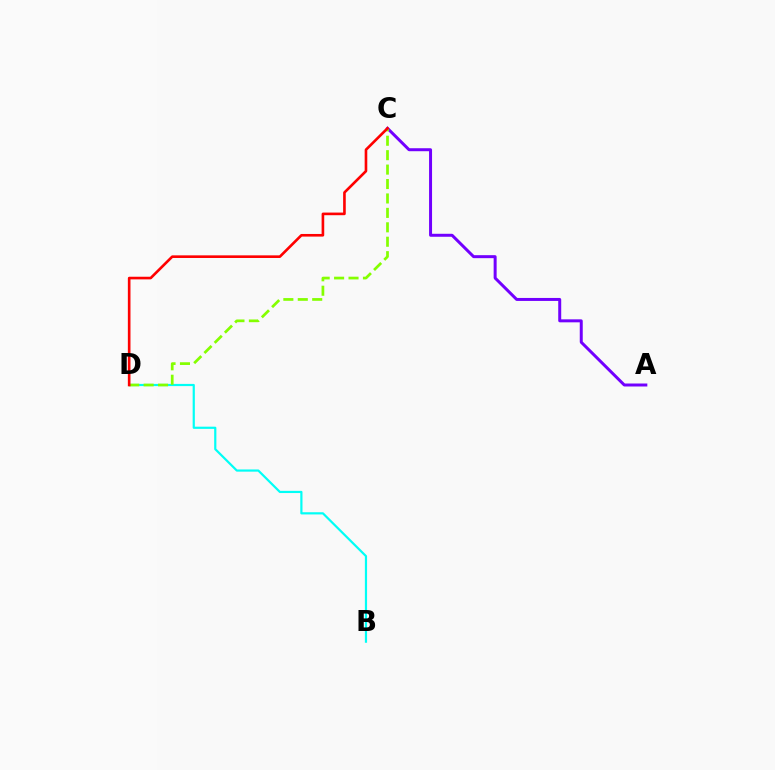{('B', 'D'): [{'color': '#00fff6', 'line_style': 'solid', 'thickness': 1.58}], ('A', 'C'): [{'color': '#7200ff', 'line_style': 'solid', 'thickness': 2.15}], ('C', 'D'): [{'color': '#84ff00', 'line_style': 'dashed', 'thickness': 1.96}, {'color': '#ff0000', 'line_style': 'solid', 'thickness': 1.89}]}